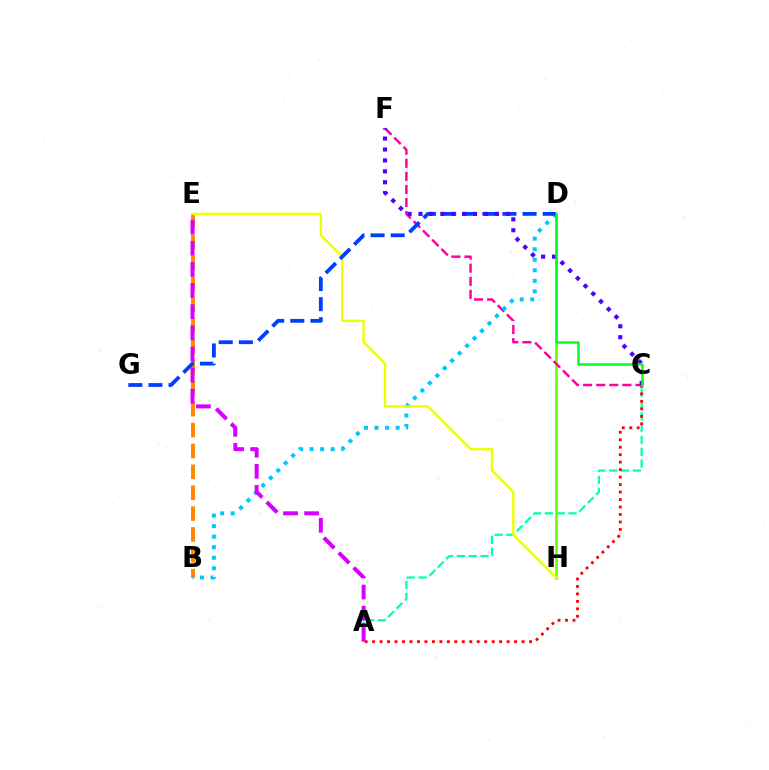{('A', 'C'): [{'color': '#00ffaf', 'line_style': 'dashed', 'thickness': 1.61}, {'color': '#ff0000', 'line_style': 'dotted', 'thickness': 2.03}], ('D', 'H'): [{'color': '#66ff00', 'line_style': 'solid', 'thickness': 1.85}], ('C', 'F'): [{'color': '#ff00a0', 'line_style': 'dashed', 'thickness': 1.78}, {'color': '#4f00ff', 'line_style': 'dotted', 'thickness': 2.97}], ('B', 'E'): [{'color': '#ff8800', 'line_style': 'dashed', 'thickness': 2.84}], ('B', 'D'): [{'color': '#00c7ff', 'line_style': 'dotted', 'thickness': 2.86}], ('E', 'H'): [{'color': '#eeff00', 'line_style': 'solid', 'thickness': 1.71}], ('D', 'G'): [{'color': '#003fff', 'line_style': 'dashed', 'thickness': 2.73}], ('A', 'E'): [{'color': '#d600ff', 'line_style': 'dashed', 'thickness': 2.87}], ('C', 'D'): [{'color': '#00ff27', 'line_style': 'solid', 'thickness': 1.81}]}